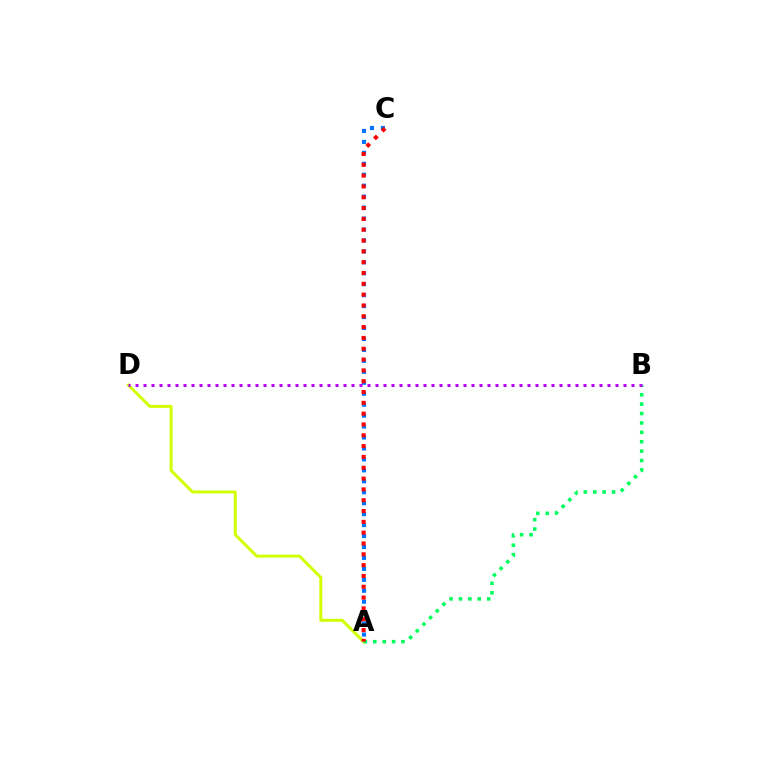{('A', 'D'): [{'color': '#d1ff00', 'line_style': 'solid', 'thickness': 2.14}], ('A', 'C'): [{'color': '#0074ff', 'line_style': 'dotted', 'thickness': 2.97}, {'color': '#ff0000', 'line_style': 'dotted', 'thickness': 2.94}], ('A', 'B'): [{'color': '#00ff5c', 'line_style': 'dotted', 'thickness': 2.55}], ('B', 'D'): [{'color': '#b900ff', 'line_style': 'dotted', 'thickness': 2.17}]}